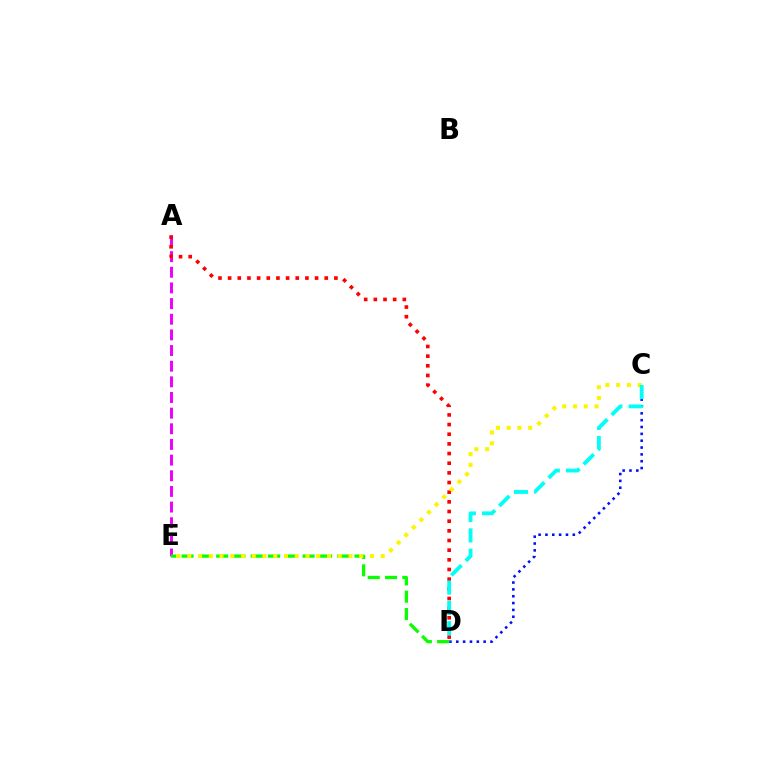{('A', 'E'): [{'color': '#ee00ff', 'line_style': 'dashed', 'thickness': 2.13}], ('A', 'D'): [{'color': '#ff0000', 'line_style': 'dotted', 'thickness': 2.62}], ('D', 'E'): [{'color': '#08ff00', 'line_style': 'dashed', 'thickness': 2.35}], ('C', 'E'): [{'color': '#fcf500', 'line_style': 'dotted', 'thickness': 2.92}], ('C', 'D'): [{'color': '#0010ff', 'line_style': 'dotted', 'thickness': 1.86}, {'color': '#00fff6', 'line_style': 'dashed', 'thickness': 2.76}]}